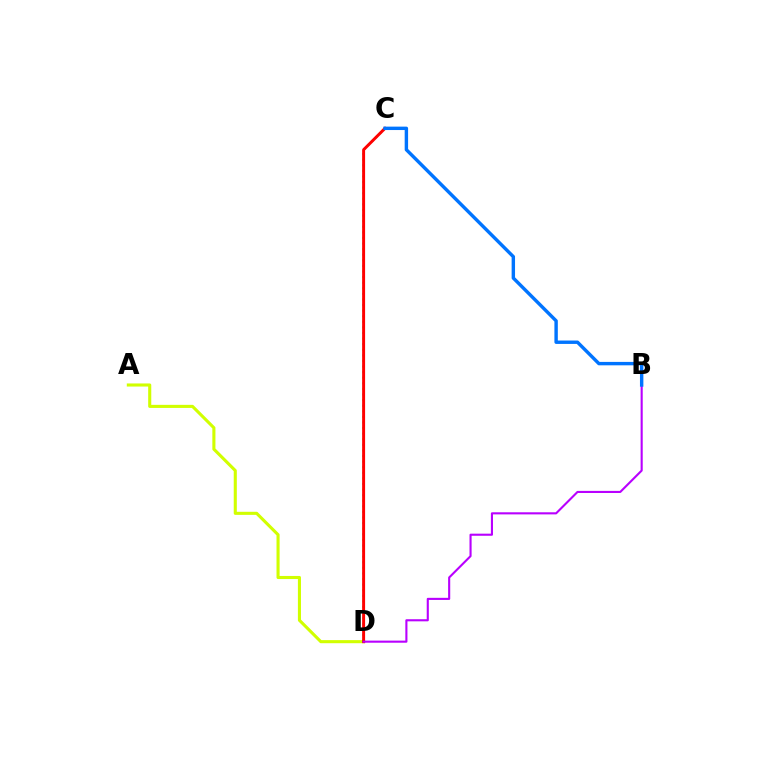{('A', 'D'): [{'color': '#d1ff00', 'line_style': 'solid', 'thickness': 2.23}], ('C', 'D'): [{'color': '#00ff5c', 'line_style': 'dotted', 'thickness': 1.52}, {'color': '#ff0000', 'line_style': 'solid', 'thickness': 2.13}], ('B', 'D'): [{'color': '#b900ff', 'line_style': 'solid', 'thickness': 1.52}], ('B', 'C'): [{'color': '#0074ff', 'line_style': 'solid', 'thickness': 2.45}]}